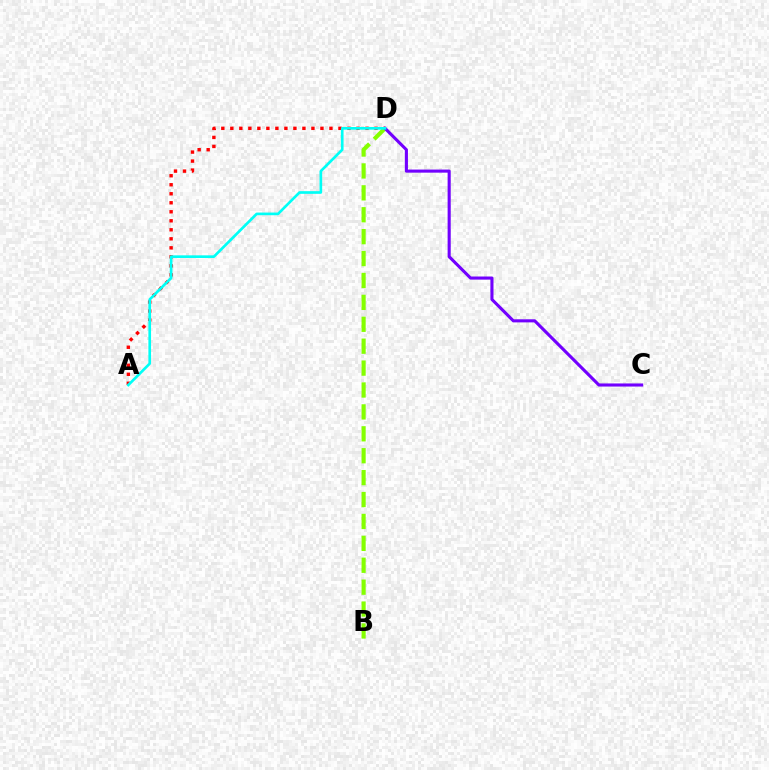{('A', 'D'): [{'color': '#ff0000', 'line_style': 'dotted', 'thickness': 2.45}, {'color': '#00fff6', 'line_style': 'solid', 'thickness': 1.92}], ('B', 'D'): [{'color': '#84ff00', 'line_style': 'dashed', 'thickness': 2.98}], ('C', 'D'): [{'color': '#7200ff', 'line_style': 'solid', 'thickness': 2.23}]}